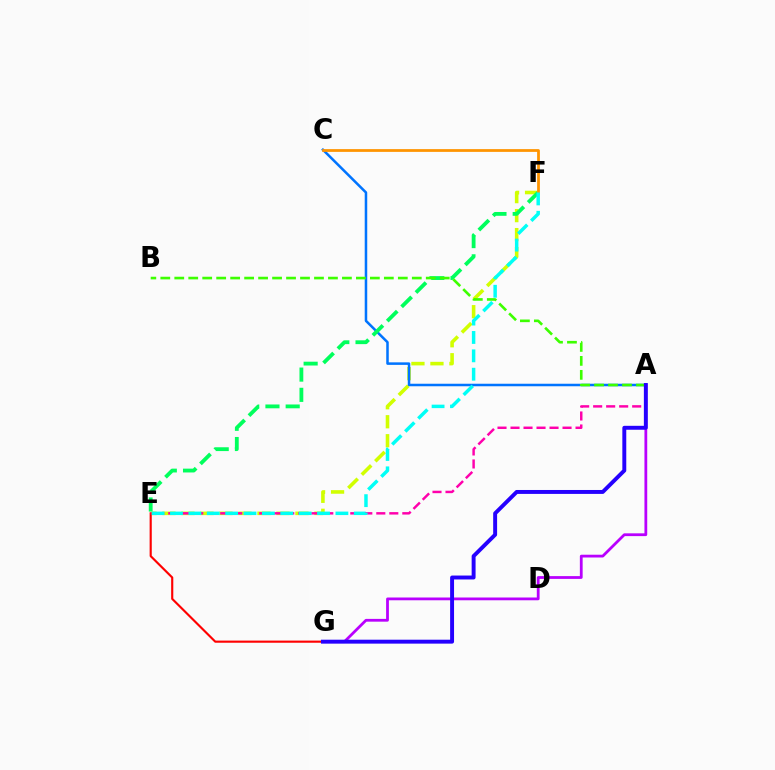{('E', 'F'): [{'color': '#d1ff00', 'line_style': 'dashed', 'thickness': 2.58}, {'color': '#00ff5c', 'line_style': 'dashed', 'thickness': 2.75}, {'color': '#00fff6', 'line_style': 'dashed', 'thickness': 2.5}], ('A', 'C'): [{'color': '#0074ff', 'line_style': 'solid', 'thickness': 1.82}], ('C', 'F'): [{'color': '#ff9400', 'line_style': 'solid', 'thickness': 1.99}], ('A', 'B'): [{'color': '#3dff00', 'line_style': 'dashed', 'thickness': 1.9}], ('A', 'G'): [{'color': '#b900ff', 'line_style': 'solid', 'thickness': 2.0}, {'color': '#2500ff', 'line_style': 'solid', 'thickness': 2.83}], ('E', 'G'): [{'color': '#ff0000', 'line_style': 'solid', 'thickness': 1.54}], ('A', 'E'): [{'color': '#ff00ac', 'line_style': 'dashed', 'thickness': 1.77}]}